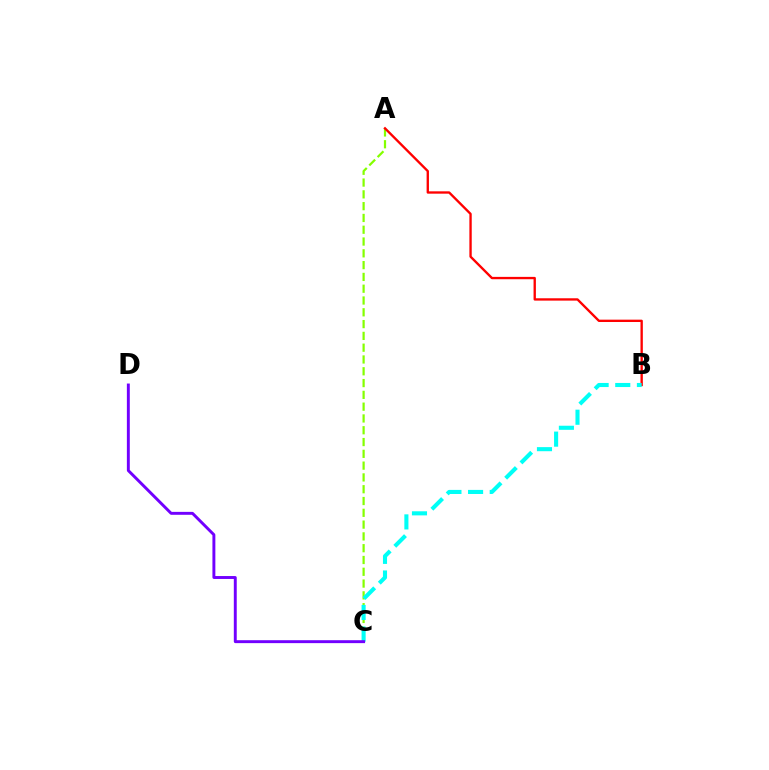{('A', 'C'): [{'color': '#84ff00', 'line_style': 'dashed', 'thickness': 1.6}], ('A', 'B'): [{'color': '#ff0000', 'line_style': 'solid', 'thickness': 1.69}], ('B', 'C'): [{'color': '#00fff6', 'line_style': 'dashed', 'thickness': 2.94}], ('C', 'D'): [{'color': '#7200ff', 'line_style': 'solid', 'thickness': 2.11}]}